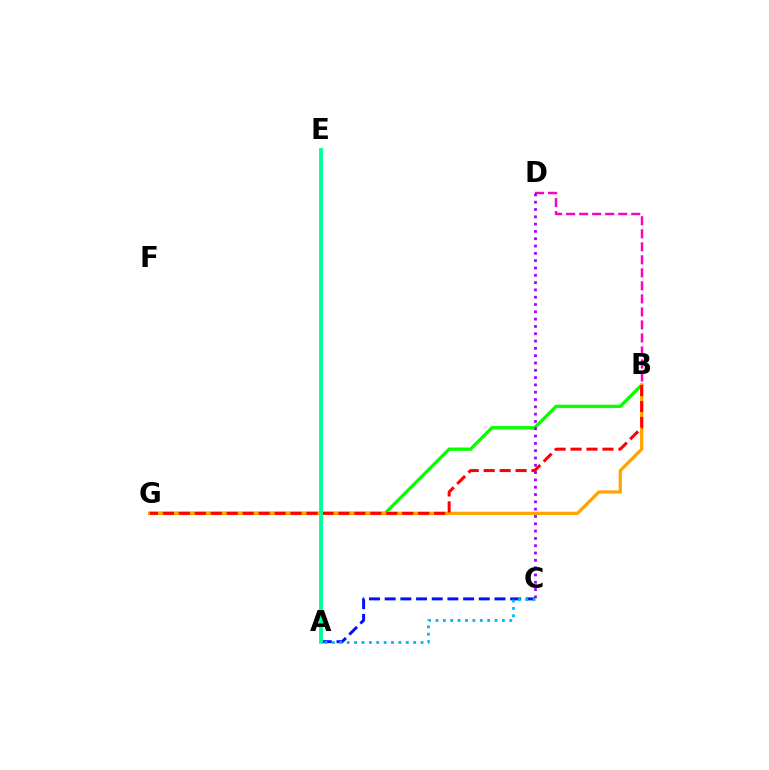{('A', 'E'): [{'color': '#b3ff00', 'line_style': 'solid', 'thickness': 1.71}, {'color': '#00ff9d', 'line_style': 'solid', 'thickness': 2.75}], ('B', 'G'): [{'color': '#08ff00', 'line_style': 'solid', 'thickness': 2.4}, {'color': '#ffa500', 'line_style': 'solid', 'thickness': 2.34}, {'color': '#ff0000', 'line_style': 'dashed', 'thickness': 2.17}], ('A', 'C'): [{'color': '#0010ff', 'line_style': 'dashed', 'thickness': 2.13}, {'color': '#00b5ff', 'line_style': 'dotted', 'thickness': 2.01}], ('B', 'D'): [{'color': '#ff00bd', 'line_style': 'dashed', 'thickness': 1.77}], ('C', 'D'): [{'color': '#9b00ff', 'line_style': 'dotted', 'thickness': 1.99}]}